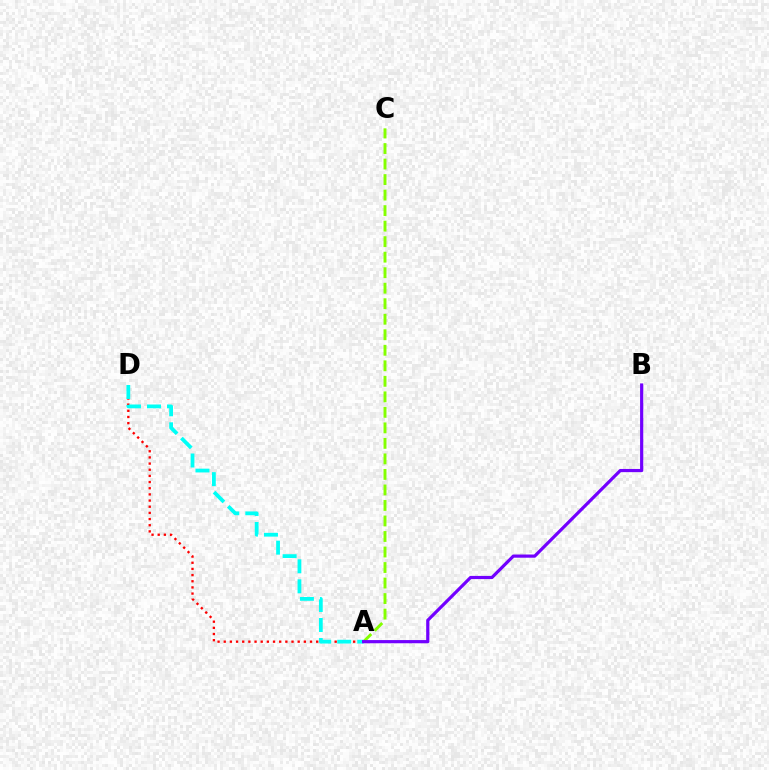{('A', 'D'): [{'color': '#ff0000', 'line_style': 'dotted', 'thickness': 1.67}, {'color': '#00fff6', 'line_style': 'dashed', 'thickness': 2.72}], ('A', 'C'): [{'color': '#84ff00', 'line_style': 'dashed', 'thickness': 2.11}], ('A', 'B'): [{'color': '#7200ff', 'line_style': 'solid', 'thickness': 2.3}]}